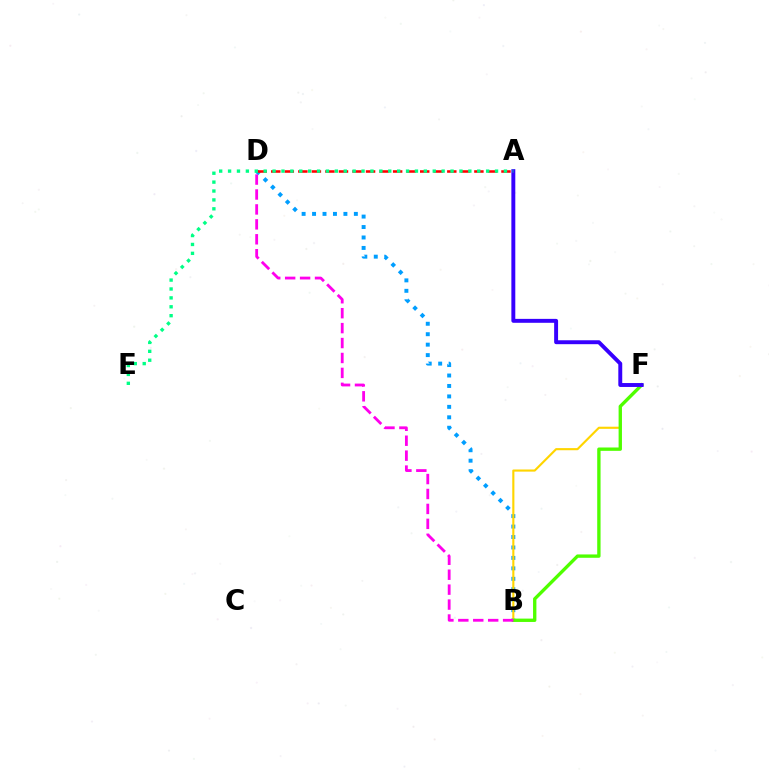{('B', 'D'): [{'color': '#009eff', 'line_style': 'dotted', 'thickness': 2.84}, {'color': '#ff00ed', 'line_style': 'dashed', 'thickness': 2.03}], ('B', 'F'): [{'color': '#ffd500', 'line_style': 'solid', 'thickness': 1.54}, {'color': '#4fff00', 'line_style': 'solid', 'thickness': 2.41}], ('A', 'D'): [{'color': '#ff0000', 'line_style': 'dashed', 'thickness': 1.84}], ('A', 'F'): [{'color': '#3700ff', 'line_style': 'solid', 'thickness': 2.82}], ('A', 'E'): [{'color': '#00ff86', 'line_style': 'dotted', 'thickness': 2.42}]}